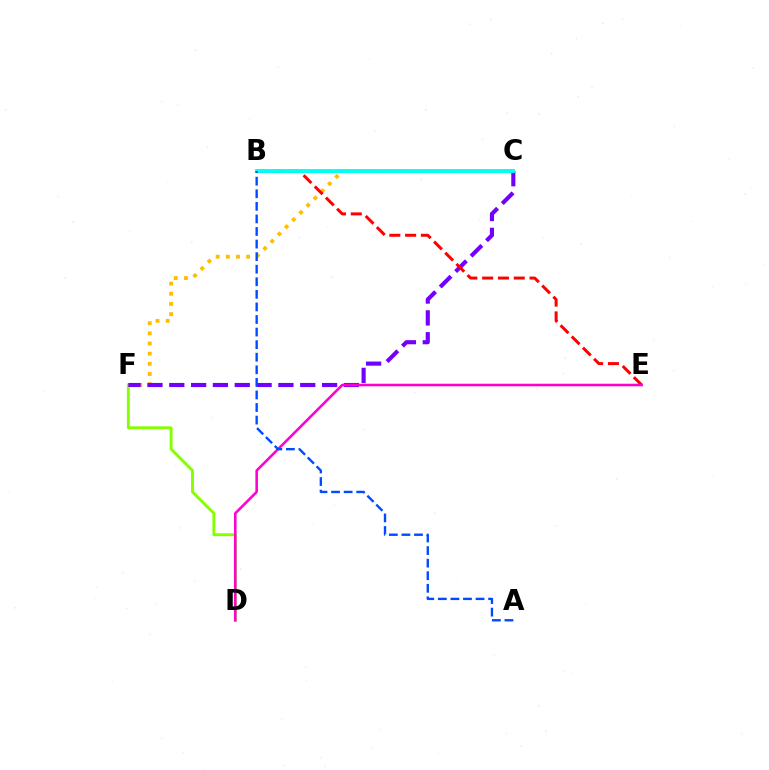{('D', 'F'): [{'color': '#84ff00', 'line_style': 'solid', 'thickness': 2.08}], ('B', 'C'): [{'color': '#00ff39', 'line_style': 'solid', 'thickness': 2.16}, {'color': '#00fff6', 'line_style': 'solid', 'thickness': 2.77}], ('C', 'F'): [{'color': '#ffbd00', 'line_style': 'dotted', 'thickness': 2.76}, {'color': '#7200ff', 'line_style': 'dashed', 'thickness': 2.97}], ('B', 'E'): [{'color': '#ff0000', 'line_style': 'dashed', 'thickness': 2.15}], ('D', 'E'): [{'color': '#ff00cf', 'line_style': 'solid', 'thickness': 1.85}], ('A', 'B'): [{'color': '#004bff', 'line_style': 'dashed', 'thickness': 1.71}]}